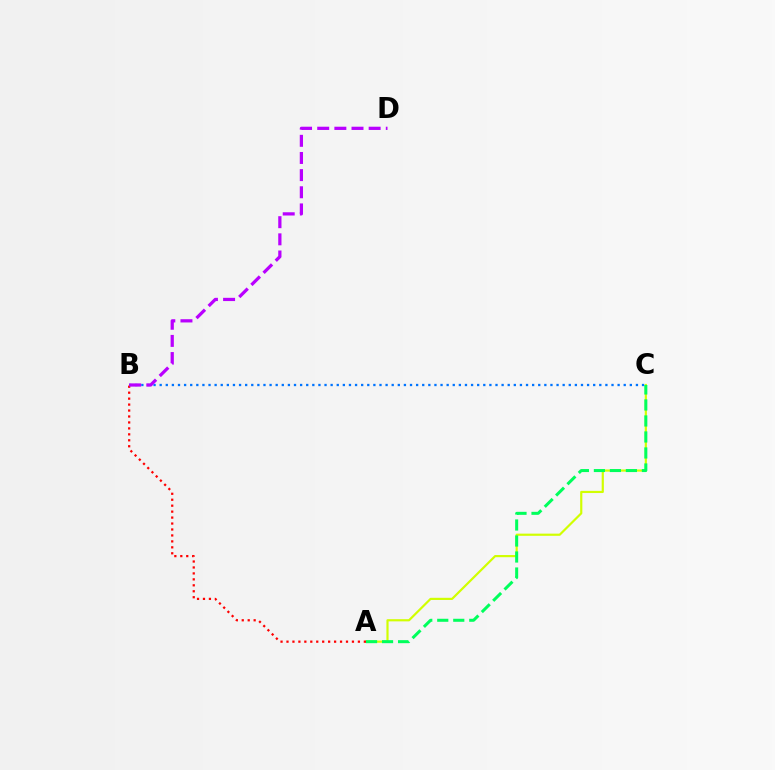{('A', 'C'): [{'color': '#d1ff00', 'line_style': 'solid', 'thickness': 1.57}, {'color': '#00ff5c', 'line_style': 'dashed', 'thickness': 2.17}], ('B', 'C'): [{'color': '#0074ff', 'line_style': 'dotted', 'thickness': 1.66}], ('A', 'B'): [{'color': '#ff0000', 'line_style': 'dotted', 'thickness': 1.62}], ('B', 'D'): [{'color': '#b900ff', 'line_style': 'dashed', 'thickness': 2.33}]}